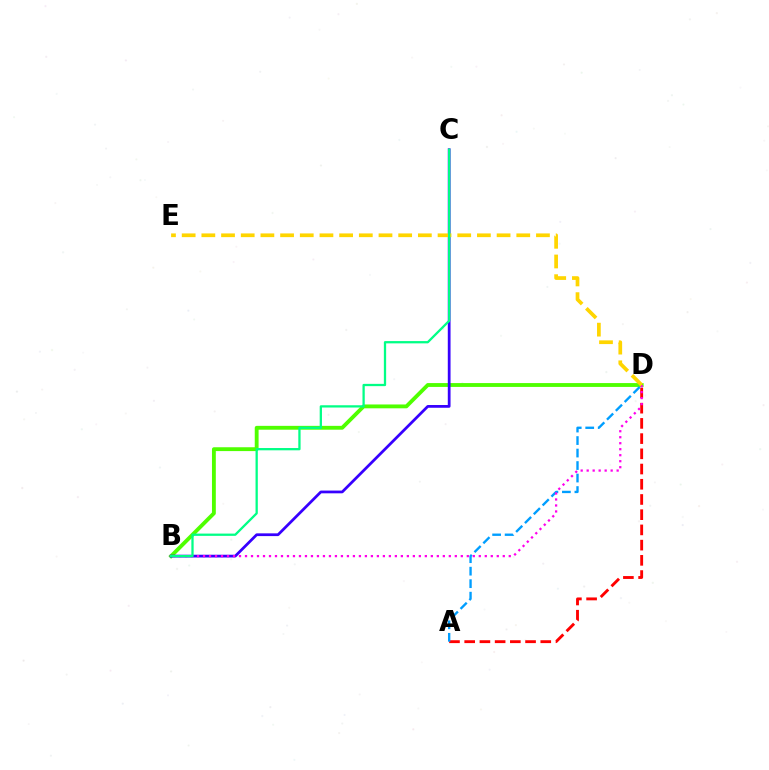{('A', 'D'): [{'color': '#ff0000', 'line_style': 'dashed', 'thickness': 2.07}, {'color': '#009eff', 'line_style': 'dashed', 'thickness': 1.7}], ('B', 'D'): [{'color': '#4fff00', 'line_style': 'solid', 'thickness': 2.77}, {'color': '#ff00ed', 'line_style': 'dotted', 'thickness': 1.63}], ('B', 'C'): [{'color': '#3700ff', 'line_style': 'solid', 'thickness': 1.98}, {'color': '#00ff86', 'line_style': 'solid', 'thickness': 1.64}], ('D', 'E'): [{'color': '#ffd500', 'line_style': 'dashed', 'thickness': 2.67}]}